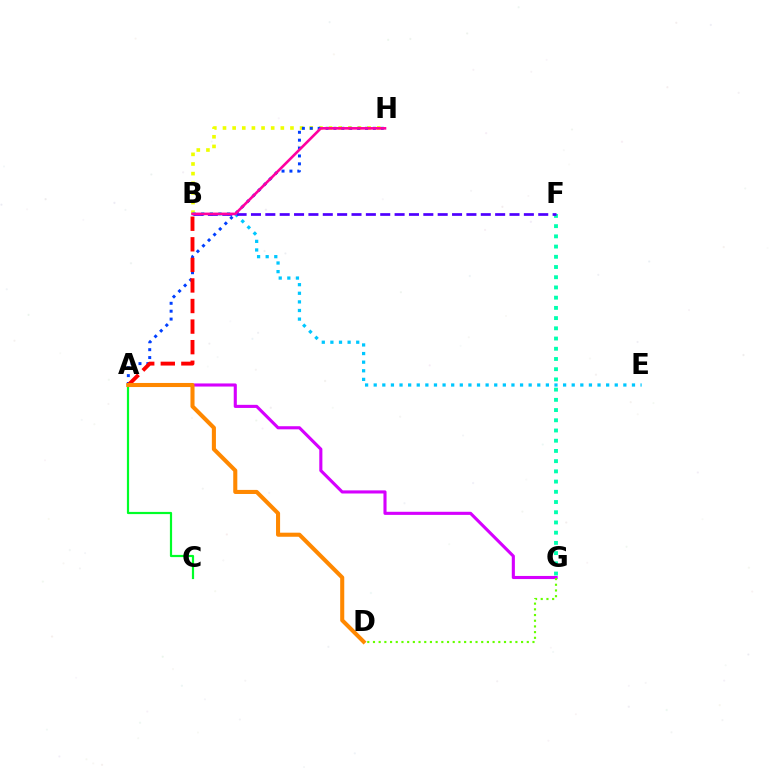{('B', 'H'): [{'color': '#eeff00', 'line_style': 'dotted', 'thickness': 2.62}, {'color': '#ff00a0', 'line_style': 'solid', 'thickness': 1.87}], ('A', 'H'): [{'color': '#003fff', 'line_style': 'dotted', 'thickness': 2.14}], ('A', 'B'): [{'color': '#ff0000', 'line_style': 'dashed', 'thickness': 2.79}], ('A', 'G'): [{'color': '#d600ff', 'line_style': 'solid', 'thickness': 2.24}], ('A', 'C'): [{'color': '#00ff27', 'line_style': 'solid', 'thickness': 1.58}], ('F', 'G'): [{'color': '#00ffaf', 'line_style': 'dotted', 'thickness': 2.78}], ('B', 'E'): [{'color': '#00c7ff', 'line_style': 'dotted', 'thickness': 2.34}], ('B', 'F'): [{'color': '#4f00ff', 'line_style': 'dashed', 'thickness': 1.95}], ('D', 'G'): [{'color': '#66ff00', 'line_style': 'dotted', 'thickness': 1.55}], ('A', 'D'): [{'color': '#ff8800', 'line_style': 'solid', 'thickness': 2.93}]}